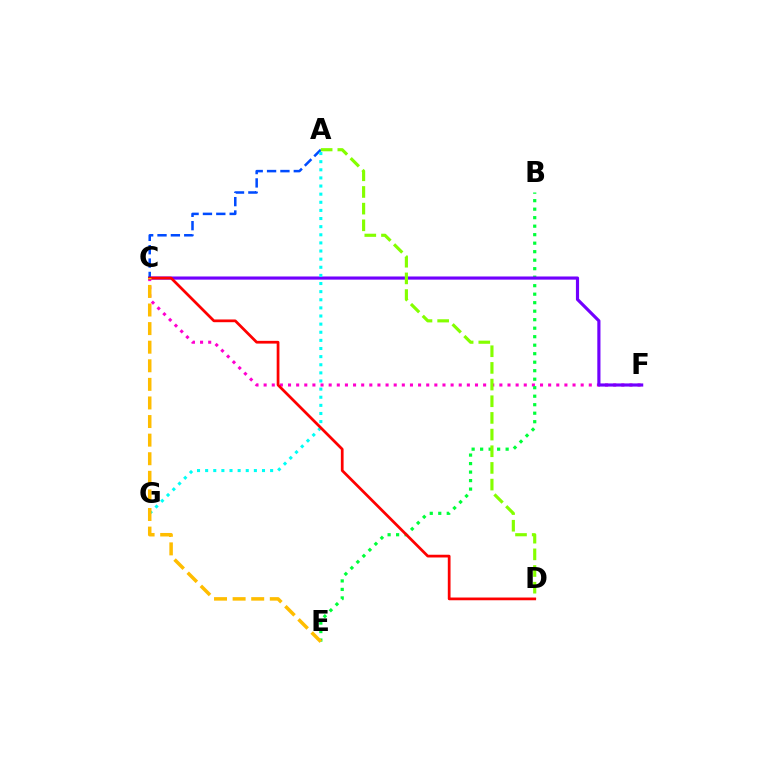{('C', 'F'): [{'color': '#ff00cf', 'line_style': 'dotted', 'thickness': 2.21}, {'color': '#7200ff', 'line_style': 'solid', 'thickness': 2.27}], ('B', 'E'): [{'color': '#00ff39', 'line_style': 'dotted', 'thickness': 2.31}], ('A', 'C'): [{'color': '#004bff', 'line_style': 'dashed', 'thickness': 1.82}], ('A', 'D'): [{'color': '#84ff00', 'line_style': 'dashed', 'thickness': 2.26}], ('A', 'G'): [{'color': '#00fff6', 'line_style': 'dotted', 'thickness': 2.21}], ('C', 'D'): [{'color': '#ff0000', 'line_style': 'solid', 'thickness': 1.97}], ('C', 'E'): [{'color': '#ffbd00', 'line_style': 'dashed', 'thickness': 2.53}]}